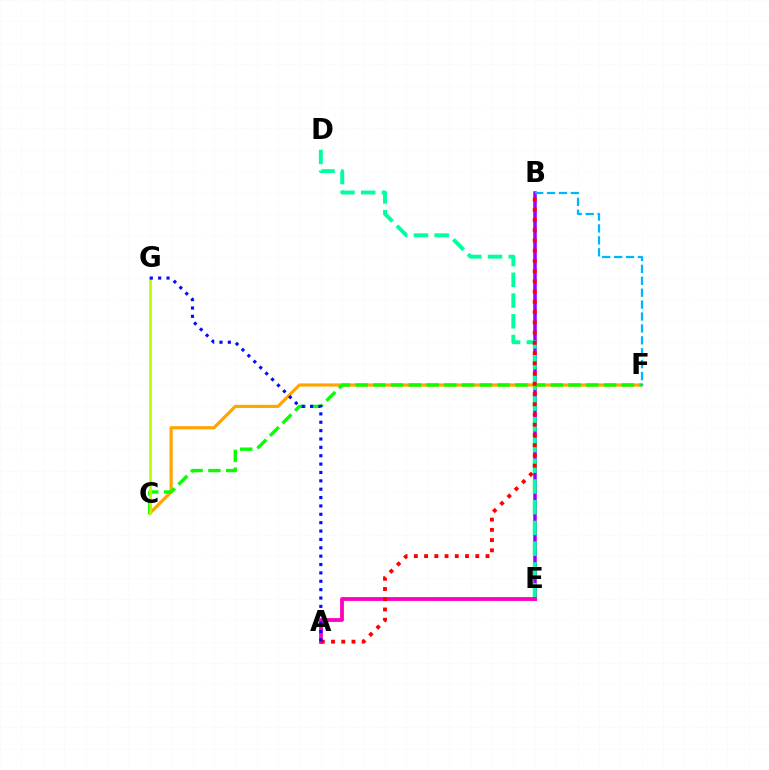{('B', 'E'): [{'color': '#9b00ff', 'line_style': 'solid', 'thickness': 2.53}], ('D', 'E'): [{'color': '#00ff9d', 'line_style': 'dashed', 'thickness': 2.82}], ('A', 'E'): [{'color': '#ff00bd', 'line_style': 'solid', 'thickness': 2.74}], ('C', 'F'): [{'color': '#ffa500', 'line_style': 'solid', 'thickness': 2.29}, {'color': '#08ff00', 'line_style': 'dashed', 'thickness': 2.41}], ('B', 'F'): [{'color': '#00b5ff', 'line_style': 'dashed', 'thickness': 1.62}], ('A', 'B'): [{'color': '#ff0000', 'line_style': 'dotted', 'thickness': 2.78}], ('C', 'G'): [{'color': '#b3ff00', 'line_style': 'solid', 'thickness': 1.87}], ('A', 'G'): [{'color': '#0010ff', 'line_style': 'dotted', 'thickness': 2.27}]}